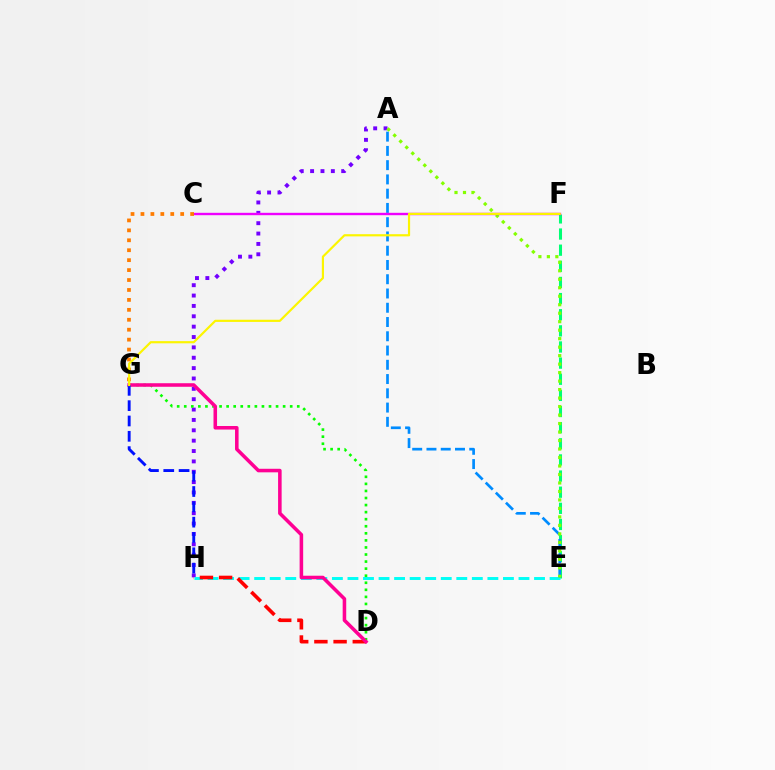{('E', 'F'): [{'color': '#00ff74', 'line_style': 'dashed', 'thickness': 2.19}], ('A', 'H'): [{'color': '#7200ff', 'line_style': 'dotted', 'thickness': 2.82}], ('E', 'H'): [{'color': '#00fff6', 'line_style': 'dashed', 'thickness': 2.11}], ('D', 'H'): [{'color': '#ff0000', 'line_style': 'dashed', 'thickness': 2.61}], ('A', 'E'): [{'color': '#008cff', 'line_style': 'dashed', 'thickness': 1.94}, {'color': '#84ff00', 'line_style': 'dotted', 'thickness': 2.31}], ('D', 'G'): [{'color': '#08ff00', 'line_style': 'dotted', 'thickness': 1.92}, {'color': '#ff0094', 'line_style': 'solid', 'thickness': 2.55}], ('C', 'F'): [{'color': '#ee00ff', 'line_style': 'solid', 'thickness': 1.71}], ('C', 'G'): [{'color': '#ff7c00', 'line_style': 'dotted', 'thickness': 2.7}], ('G', 'H'): [{'color': '#0010ff', 'line_style': 'dashed', 'thickness': 2.08}], ('F', 'G'): [{'color': '#fcf500', 'line_style': 'solid', 'thickness': 1.57}]}